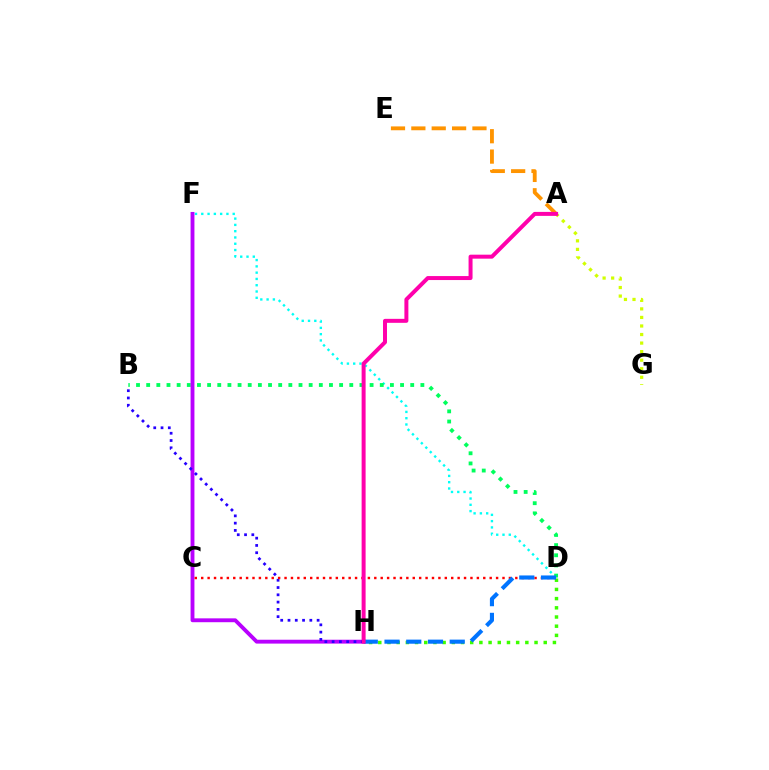{('D', 'F'): [{'color': '#00fff6', 'line_style': 'dotted', 'thickness': 1.71}], ('B', 'D'): [{'color': '#00ff5c', 'line_style': 'dotted', 'thickness': 2.76}], ('A', 'E'): [{'color': '#ff9400', 'line_style': 'dashed', 'thickness': 2.77}], ('D', 'H'): [{'color': '#3dff00', 'line_style': 'dotted', 'thickness': 2.5}, {'color': '#0074ff', 'line_style': 'dashed', 'thickness': 2.95}], ('F', 'H'): [{'color': '#b900ff', 'line_style': 'solid', 'thickness': 2.78}], ('B', 'H'): [{'color': '#2500ff', 'line_style': 'dotted', 'thickness': 1.98}], ('A', 'G'): [{'color': '#d1ff00', 'line_style': 'dotted', 'thickness': 2.32}], ('C', 'D'): [{'color': '#ff0000', 'line_style': 'dotted', 'thickness': 1.74}], ('A', 'H'): [{'color': '#ff00ac', 'line_style': 'solid', 'thickness': 2.87}]}